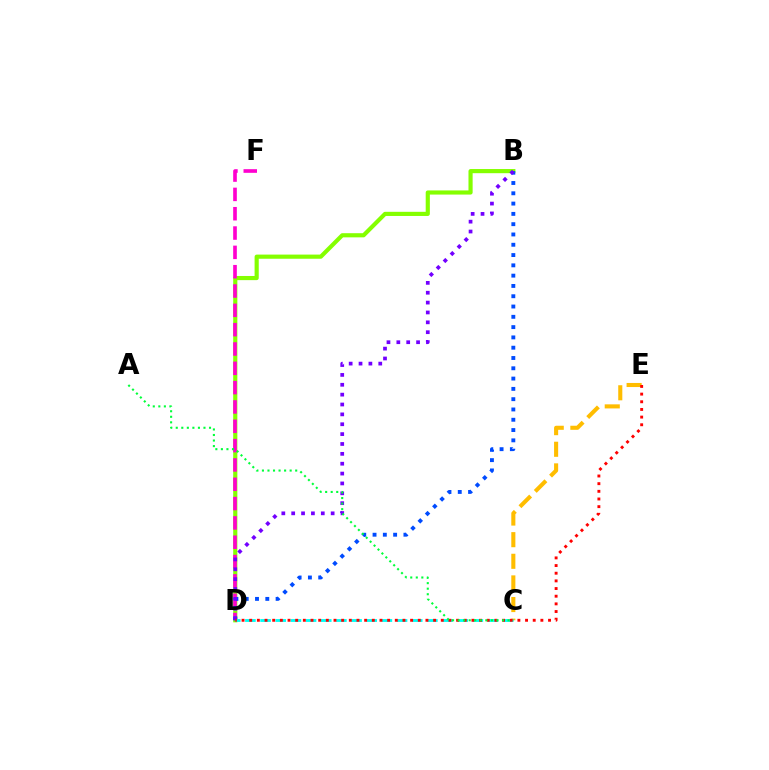{('B', 'D'): [{'color': '#84ff00', 'line_style': 'solid', 'thickness': 2.99}, {'color': '#004bff', 'line_style': 'dotted', 'thickness': 2.8}, {'color': '#7200ff', 'line_style': 'dotted', 'thickness': 2.68}], ('D', 'F'): [{'color': '#ff00cf', 'line_style': 'dashed', 'thickness': 2.63}], ('C', 'E'): [{'color': '#ffbd00', 'line_style': 'dashed', 'thickness': 2.94}], ('C', 'D'): [{'color': '#00fff6', 'line_style': 'dashed', 'thickness': 2.06}], ('D', 'E'): [{'color': '#ff0000', 'line_style': 'dotted', 'thickness': 2.08}], ('A', 'C'): [{'color': '#00ff39', 'line_style': 'dotted', 'thickness': 1.51}]}